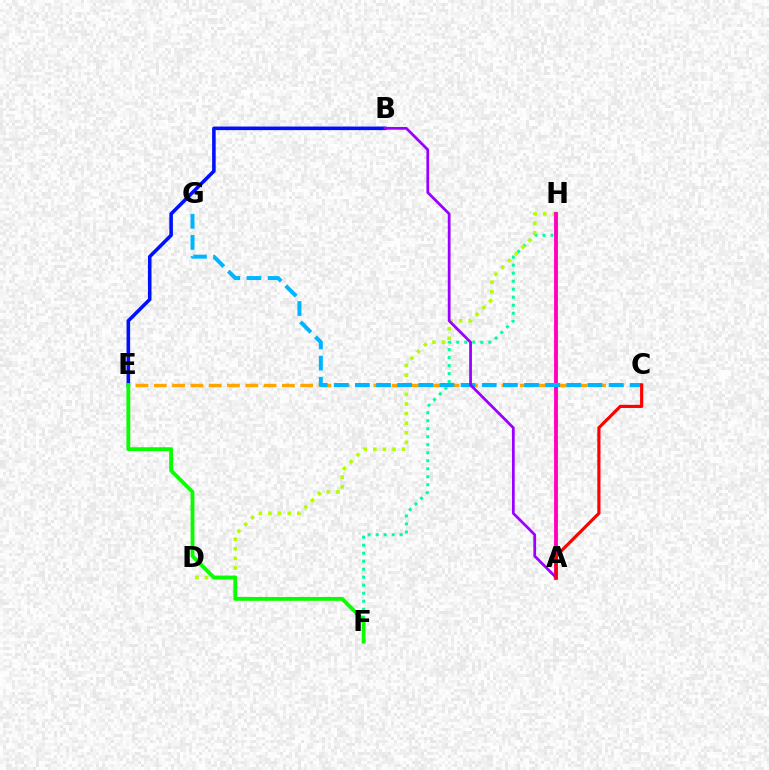{('F', 'H'): [{'color': '#00ff9d', 'line_style': 'dotted', 'thickness': 2.17}], ('B', 'E'): [{'color': '#0010ff', 'line_style': 'solid', 'thickness': 2.57}], ('D', 'H'): [{'color': '#b3ff00', 'line_style': 'dotted', 'thickness': 2.61}], ('C', 'E'): [{'color': '#ffa500', 'line_style': 'dashed', 'thickness': 2.49}], ('E', 'F'): [{'color': '#08ff00', 'line_style': 'solid', 'thickness': 2.76}], ('A', 'H'): [{'color': '#ff00bd', 'line_style': 'solid', 'thickness': 2.76}], ('C', 'G'): [{'color': '#00b5ff', 'line_style': 'dashed', 'thickness': 2.87}], ('A', 'B'): [{'color': '#9b00ff', 'line_style': 'solid', 'thickness': 1.98}], ('A', 'C'): [{'color': '#ff0000', 'line_style': 'solid', 'thickness': 2.28}]}